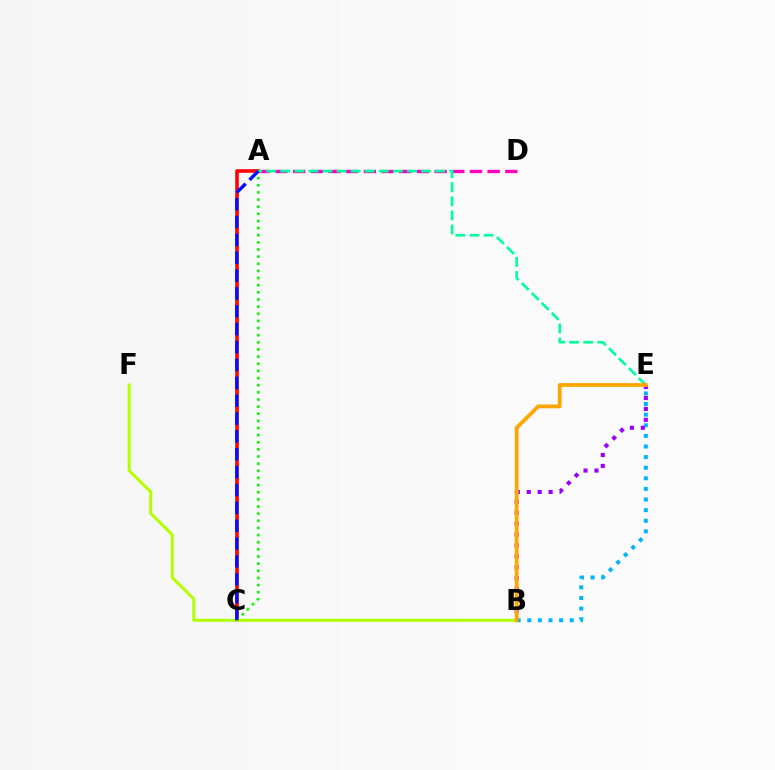{('A', 'D'): [{'color': '#ff00bd', 'line_style': 'dashed', 'thickness': 2.4}], ('A', 'C'): [{'color': '#ff0000', 'line_style': 'solid', 'thickness': 2.58}, {'color': '#08ff00', 'line_style': 'dotted', 'thickness': 1.94}, {'color': '#0010ff', 'line_style': 'dashed', 'thickness': 2.43}], ('A', 'E'): [{'color': '#00ff9d', 'line_style': 'dashed', 'thickness': 1.91}], ('B', 'F'): [{'color': '#b3ff00', 'line_style': 'solid', 'thickness': 2.17}], ('B', 'E'): [{'color': '#00b5ff', 'line_style': 'dotted', 'thickness': 2.88}, {'color': '#9b00ff', 'line_style': 'dotted', 'thickness': 2.97}, {'color': '#ffa500', 'line_style': 'solid', 'thickness': 2.73}]}